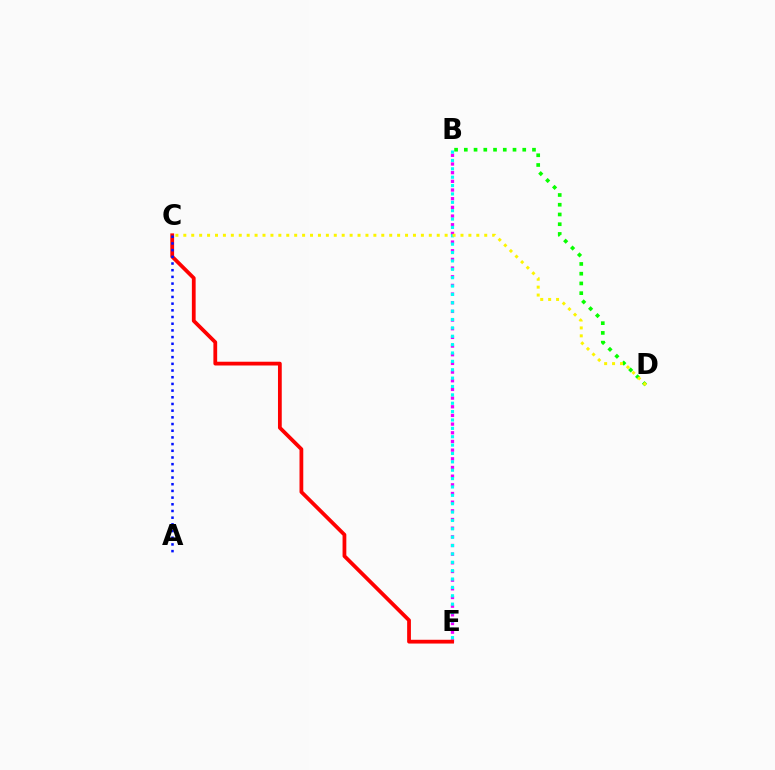{('B', 'E'): [{'color': '#ee00ff', 'line_style': 'dotted', 'thickness': 2.36}, {'color': '#00fff6', 'line_style': 'dotted', 'thickness': 2.27}], ('C', 'E'): [{'color': '#ff0000', 'line_style': 'solid', 'thickness': 2.71}], ('A', 'C'): [{'color': '#0010ff', 'line_style': 'dotted', 'thickness': 1.82}], ('B', 'D'): [{'color': '#08ff00', 'line_style': 'dotted', 'thickness': 2.65}], ('C', 'D'): [{'color': '#fcf500', 'line_style': 'dotted', 'thickness': 2.15}]}